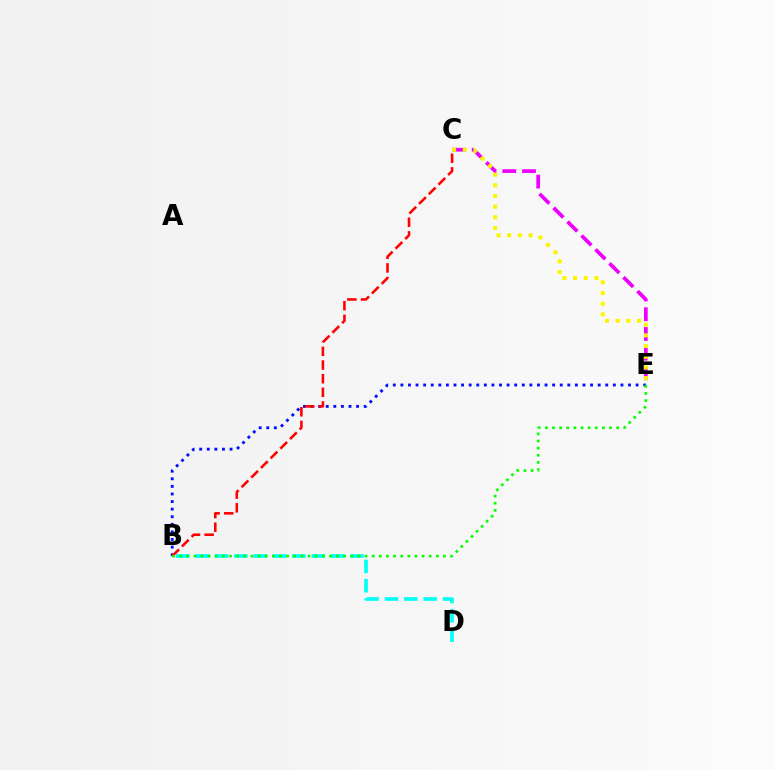{('B', 'D'): [{'color': '#00fff6', 'line_style': 'dashed', 'thickness': 2.63}], ('B', 'E'): [{'color': '#0010ff', 'line_style': 'dotted', 'thickness': 2.06}, {'color': '#08ff00', 'line_style': 'dotted', 'thickness': 1.94}], ('C', 'E'): [{'color': '#ee00ff', 'line_style': 'dashed', 'thickness': 2.68}, {'color': '#fcf500', 'line_style': 'dotted', 'thickness': 2.9}], ('B', 'C'): [{'color': '#ff0000', 'line_style': 'dashed', 'thickness': 1.85}]}